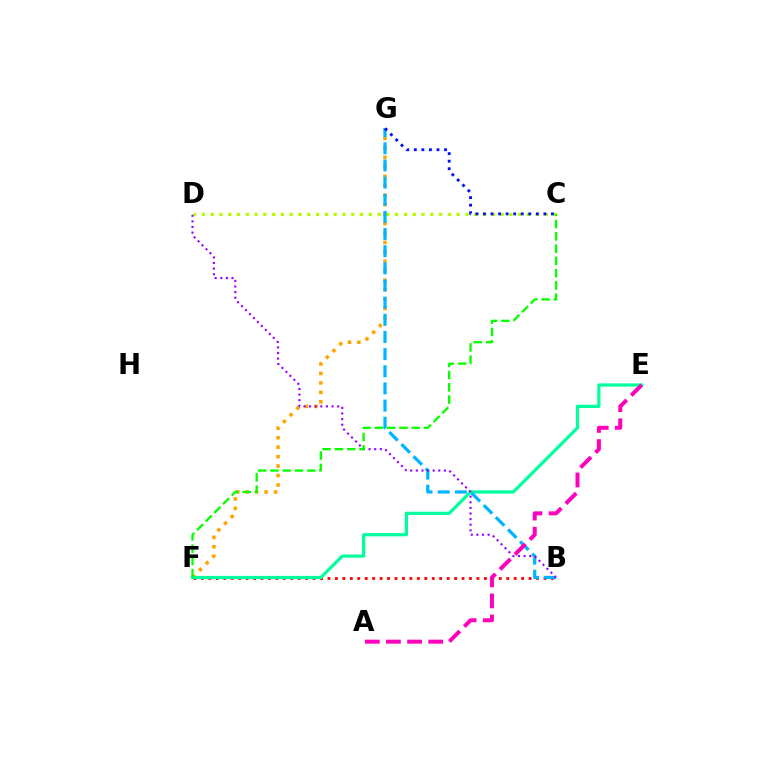{('B', 'F'): [{'color': '#ff0000', 'line_style': 'dotted', 'thickness': 2.02}], ('C', 'D'): [{'color': '#b3ff00', 'line_style': 'dotted', 'thickness': 2.39}], ('F', 'G'): [{'color': '#ffa500', 'line_style': 'dotted', 'thickness': 2.57}], ('E', 'F'): [{'color': '#00ff9d', 'line_style': 'solid', 'thickness': 2.32}], ('B', 'G'): [{'color': '#00b5ff', 'line_style': 'dashed', 'thickness': 2.33}], ('B', 'D'): [{'color': '#9b00ff', 'line_style': 'dotted', 'thickness': 1.52}], ('C', 'G'): [{'color': '#0010ff', 'line_style': 'dotted', 'thickness': 2.05}], ('C', 'F'): [{'color': '#08ff00', 'line_style': 'dashed', 'thickness': 1.67}], ('A', 'E'): [{'color': '#ff00bd', 'line_style': 'dashed', 'thickness': 2.87}]}